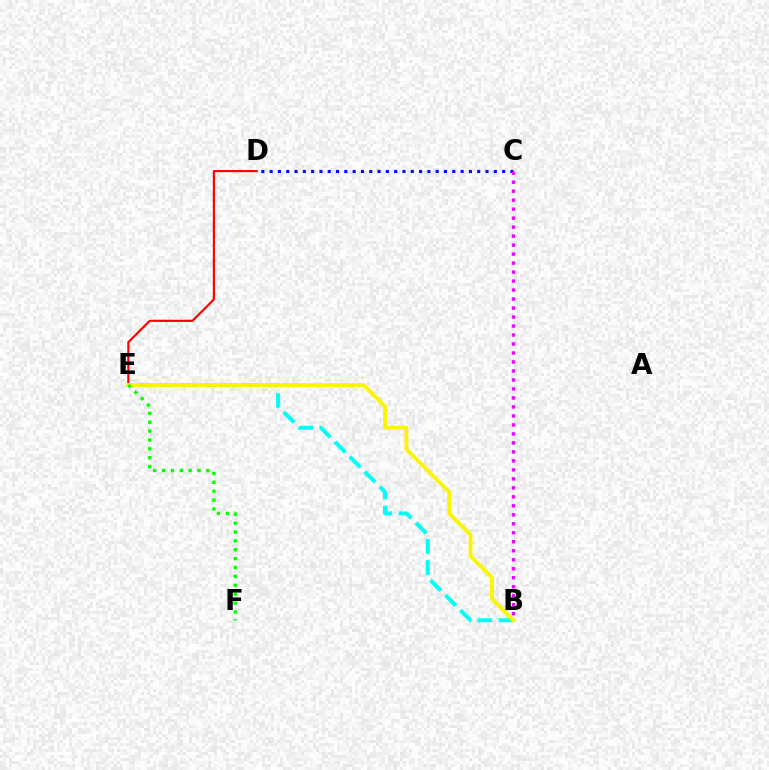{('D', 'E'): [{'color': '#ff0000', 'line_style': 'solid', 'thickness': 1.56}], ('C', 'D'): [{'color': '#0010ff', 'line_style': 'dotted', 'thickness': 2.26}], ('B', 'E'): [{'color': '#00fff6', 'line_style': 'dashed', 'thickness': 2.88}, {'color': '#fcf500', 'line_style': 'solid', 'thickness': 2.72}], ('E', 'F'): [{'color': '#08ff00', 'line_style': 'dotted', 'thickness': 2.41}], ('B', 'C'): [{'color': '#ee00ff', 'line_style': 'dotted', 'thickness': 2.44}]}